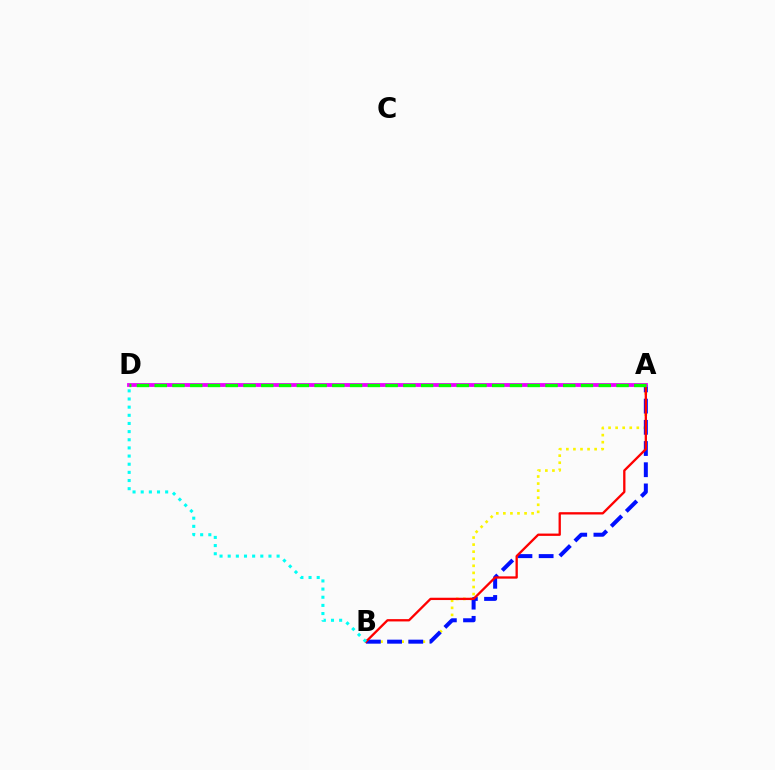{('A', 'B'): [{'color': '#fcf500', 'line_style': 'dotted', 'thickness': 1.92}, {'color': '#0010ff', 'line_style': 'dashed', 'thickness': 2.88}, {'color': '#ff0000', 'line_style': 'solid', 'thickness': 1.67}], ('A', 'D'): [{'color': '#ee00ff', 'line_style': 'solid', 'thickness': 2.74}, {'color': '#08ff00', 'line_style': 'dashed', 'thickness': 2.41}], ('B', 'D'): [{'color': '#00fff6', 'line_style': 'dotted', 'thickness': 2.21}]}